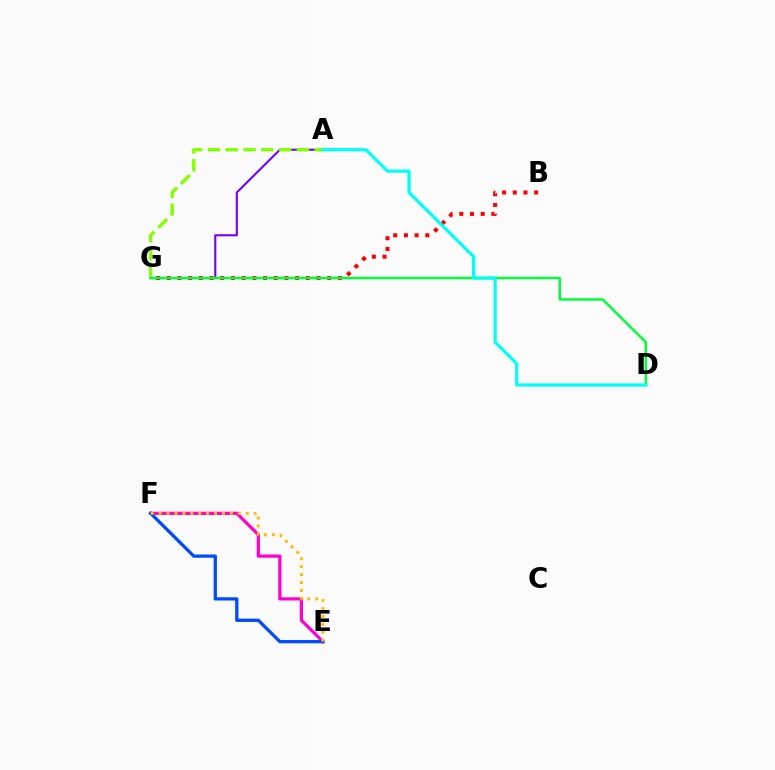{('E', 'F'): [{'color': '#ff00cf', 'line_style': 'solid', 'thickness': 2.31}, {'color': '#004bff', 'line_style': 'solid', 'thickness': 2.35}, {'color': '#ffbd00', 'line_style': 'dotted', 'thickness': 2.15}], ('B', 'G'): [{'color': '#ff0000', 'line_style': 'dotted', 'thickness': 2.91}], ('A', 'G'): [{'color': '#7200ff', 'line_style': 'solid', 'thickness': 1.51}, {'color': '#84ff00', 'line_style': 'dashed', 'thickness': 2.42}], ('D', 'G'): [{'color': '#00ff39', 'line_style': 'solid', 'thickness': 1.8}], ('A', 'D'): [{'color': '#00fff6', 'line_style': 'solid', 'thickness': 2.3}]}